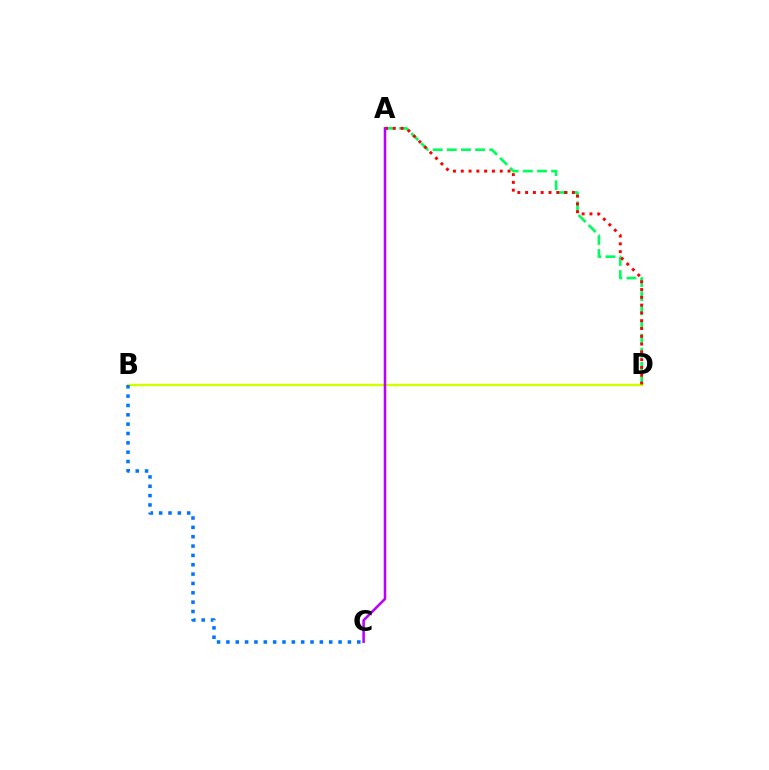{('A', 'D'): [{'color': '#00ff5c', 'line_style': 'dashed', 'thickness': 1.92}, {'color': '#ff0000', 'line_style': 'dotted', 'thickness': 2.12}], ('B', 'D'): [{'color': '#d1ff00', 'line_style': 'solid', 'thickness': 1.77}], ('B', 'C'): [{'color': '#0074ff', 'line_style': 'dotted', 'thickness': 2.54}], ('A', 'C'): [{'color': '#b900ff', 'line_style': 'solid', 'thickness': 1.82}]}